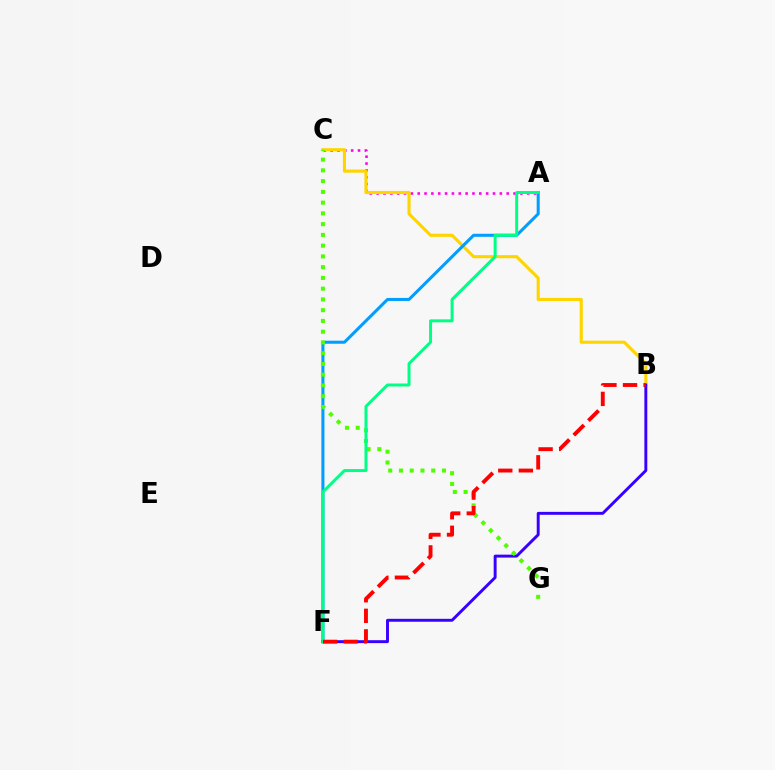{('A', 'C'): [{'color': '#ff00ed', 'line_style': 'dotted', 'thickness': 1.86}], ('B', 'C'): [{'color': '#ffd500', 'line_style': 'solid', 'thickness': 2.25}], ('A', 'F'): [{'color': '#009eff', 'line_style': 'solid', 'thickness': 2.19}, {'color': '#00ff86', 'line_style': 'solid', 'thickness': 2.14}], ('B', 'F'): [{'color': '#3700ff', 'line_style': 'solid', 'thickness': 2.11}, {'color': '#ff0000', 'line_style': 'dashed', 'thickness': 2.79}], ('C', 'G'): [{'color': '#4fff00', 'line_style': 'dotted', 'thickness': 2.92}]}